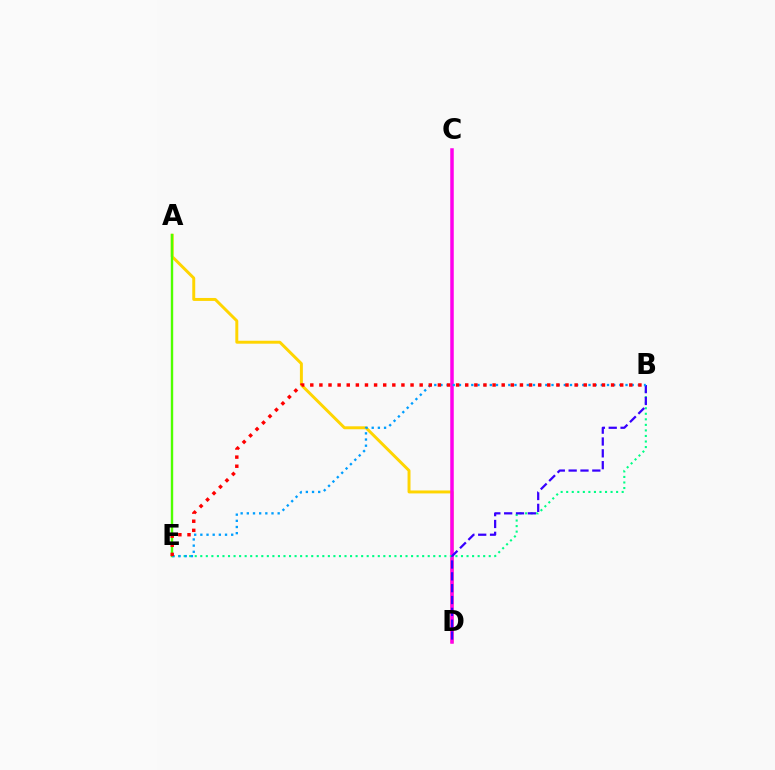{('A', 'D'): [{'color': '#ffd500', 'line_style': 'solid', 'thickness': 2.12}], ('C', 'D'): [{'color': '#ff00ed', 'line_style': 'solid', 'thickness': 2.53}], ('B', 'E'): [{'color': '#00ff86', 'line_style': 'dotted', 'thickness': 1.51}, {'color': '#009eff', 'line_style': 'dotted', 'thickness': 1.68}, {'color': '#ff0000', 'line_style': 'dotted', 'thickness': 2.48}], ('A', 'E'): [{'color': '#4fff00', 'line_style': 'solid', 'thickness': 1.73}], ('B', 'D'): [{'color': '#3700ff', 'line_style': 'dashed', 'thickness': 1.61}]}